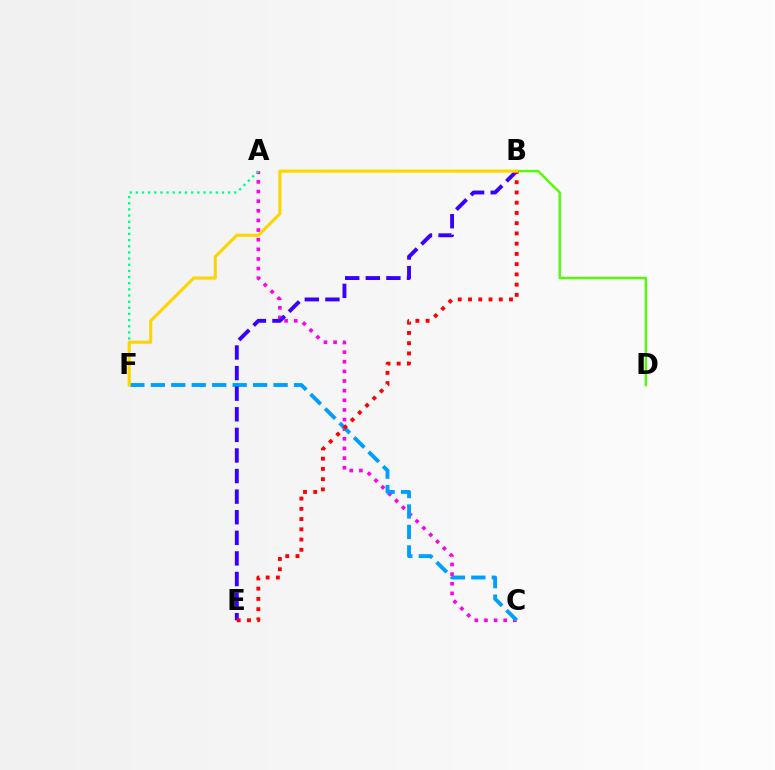{('A', 'C'): [{'color': '#ff00ed', 'line_style': 'dotted', 'thickness': 2.62}], ('A', 'F'): [{'color': '#00ff86', 'line_style': 'dotted', 'thickness': 1.67}], ('C', 'F'): [{'color': '#009eff', 'line_style': 'dashed', 'thickness': 2.78}], ('B', 'E'): [{'color': '#3700ff', 'line_style': 'dashed', 'thickness': 2.8}, {'color': '#ff0000', 'line_style': 'dotted', 'thickness': 2.78}], ('B', 'D'): [{'color': '#4fff00', 'line_style': 'solid', 'thickness': 1.75}], ('B', 'F'): [{'color': '#ffd500', 'line_style': 'solid', 'thickness': 2.23}]}